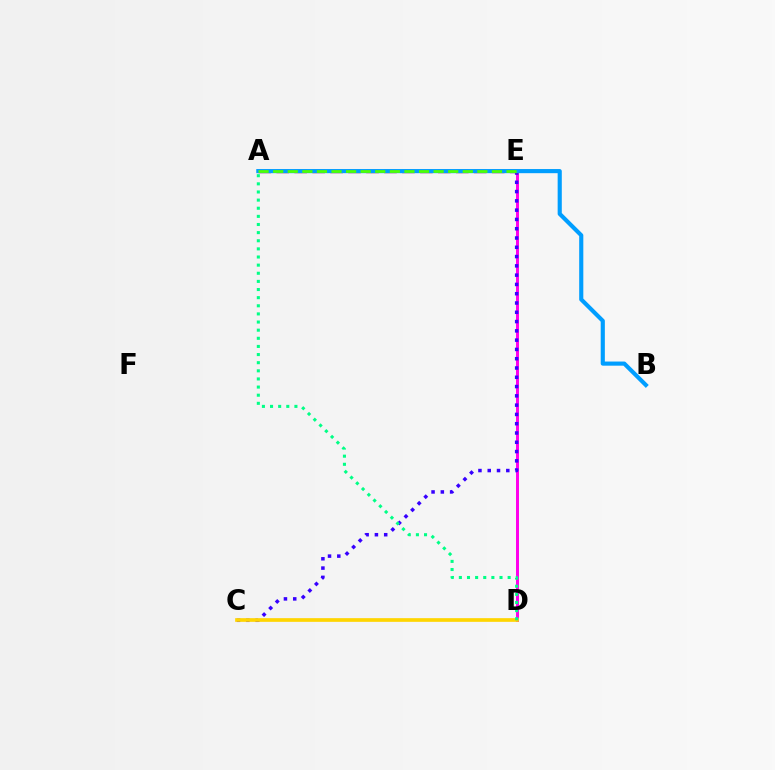{('D', 'E'): [{'color': '#ff00ed', 'line_style': 'solid', 'thickness': 2.14}], ('C', 'E'): [{'color': '#3700ff', 'line_style': 'dotted', 'thickness': 2.52}], ('A', 'E'): [{'color': '#ff0000', 'line_style': 'dashed', 'thickness': 2.44}, {'color': '#4fff00', 'line_style': 'dashed', 'thickness': 1.98}], ('C', 'D'): [{'color': '#ffd500', 'line_style': 'solid', 'thickness': 2.65}], ('A', 'B'): [{'color': '#009eff', 'line_style': 'solid', 'thickness': 2.98}], ('A', 'D'): [{'color': '#00ff86', 'line_style': 'dotted', 'thickness': 2.21}]}